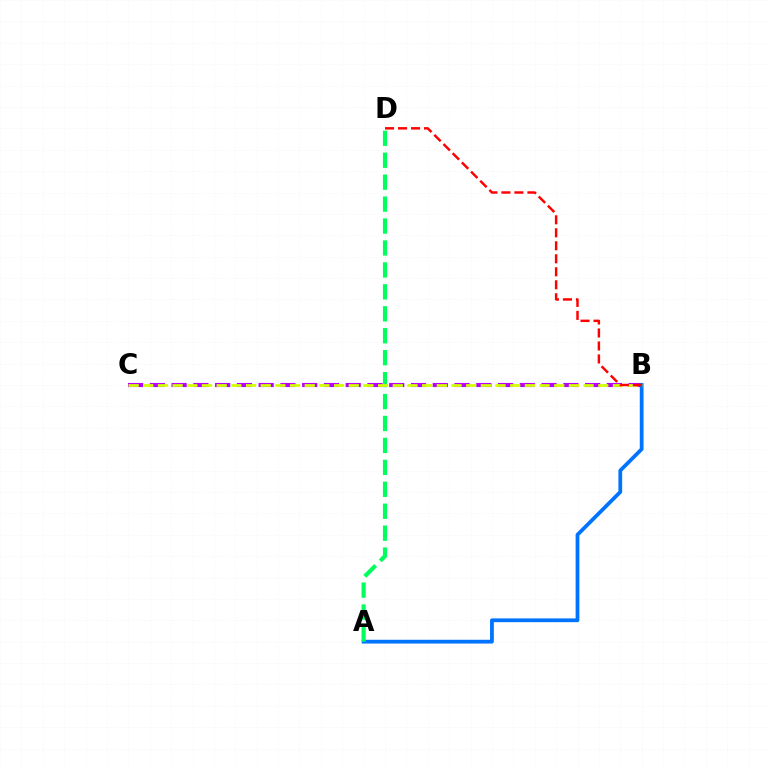{('B', 'C'): [{'color': '#b900ff', 'line_style': 'dashed', 'thickness': 2.96}, {'color': '#d1ff00', 'line_style': 'dashed', 'thickness': 1.99}], ('A', 'B'): [{'color': '#0074ff', 'line_style': 'solid', 'thickness': 2.72}], ('A', 'D'): [{'color': '#00ff5c', 'line_style': 'dashed', 'thickness': 2.98}], ('B', 'D'): [{'color': '#ff0000', 'line_style': 'dashed', 'thickness': 1.77}]}